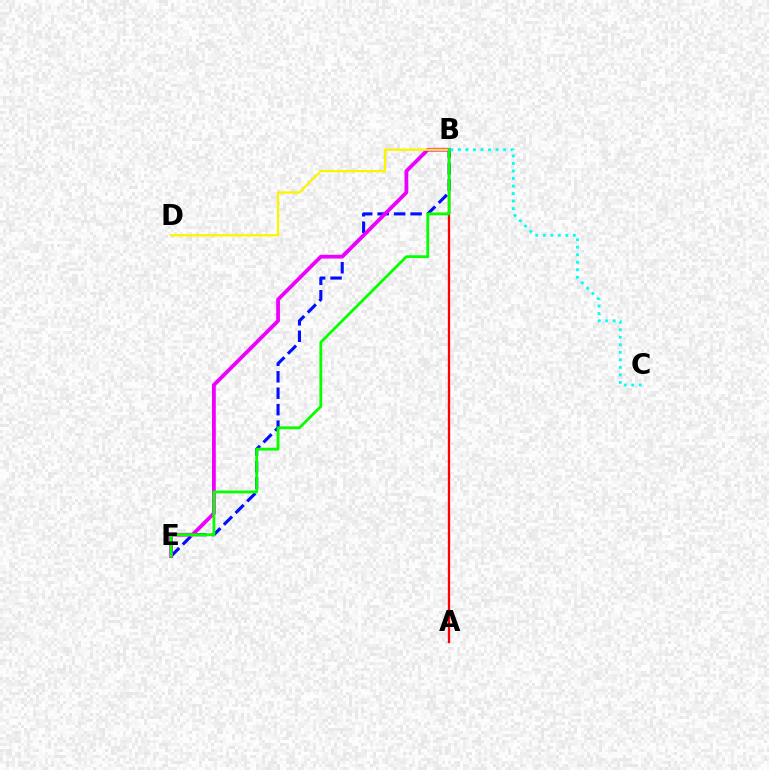{('B', 'E'): [{'color': '#0010ff', 'line_style': 'dashed', 'thickness': 2.24}, {'color': '#ee00ff', 'line_style': 'solid', 'thickness': 2.71}, {'color': '#08ff00', 'line_style': 'solid', 'thickness': 2.04}], ('A', 'B'): [{'color': '#ff0000', 'line_style': 'solid', 'thickness': 1.66}], ('B', 'D'): [{'color': '#fcf500', 'line_style': 'solid', 'thickness': 1.66}], ('B', 'C'): [{'color': '#00fff6', 'line_style': 'dotted', 'thickness': 2.04}]}